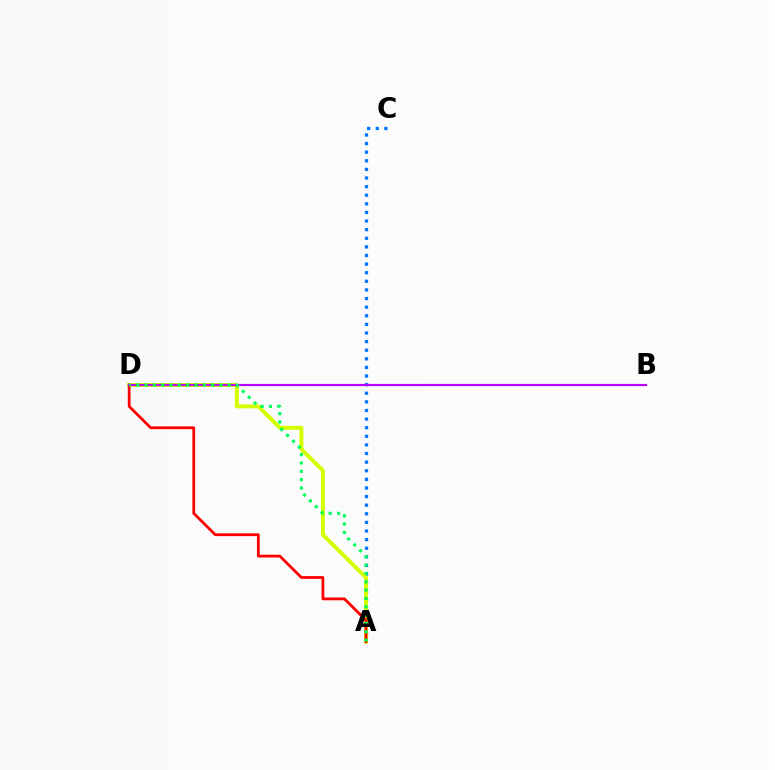{('A', 'C'): [{'color': '#0074ff', 'line_style': 'dotted', 'thickness': 2.34}], ('A', 'D'): [{'color': '#d1ff00', 'line_style': 'solid', 'thickness': 2.84}, {'color': '#ff0000', 'line_style': 'solid', 'thickness': 2.0}, {'color': '#00ff5c', 'line_style': 'dotted', 'thickness': 2.26}], ('B', 'D'): [{'color': '#b900ff', 'line_style': 'solid', 'thickness': 1.57}]}